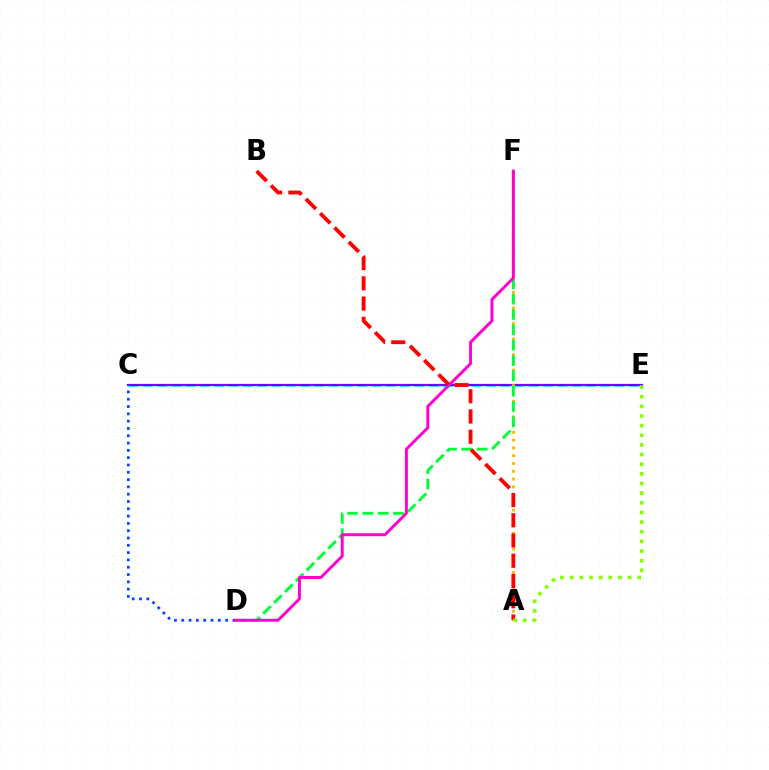{('C', 'E'): [{'color': '#00fff6', 'line_style': 'dashed', 'thickness': 1.94}, {'color': '#7200ff', 'line_style': 'solid', 'thickness': 1.6}], ('C', 'D'): [{'color': '#004bff', 'line_style': 'dotted', 'thickness': 1.98}], ('A', 'F'): [{'color': '#ffbd00', 'line_style': 'dotted', 'thickness': 2.11}], ('D', 'F'): [{'color': '#00ff39', 'line_style': 'dashed', 'thickness': 2.08}, {'color': '#ff00cf', 'line_style': 'solid', 'thickness': 2.11}], ('A', 'B'): [{'color': '#ff0000', 'line_style': 'dashed', 'thickness': 2.75}], ('A', 'E'): [{'color': '#84ff00', 'line_style': 'dotted', 'thickness': 2.62}]}